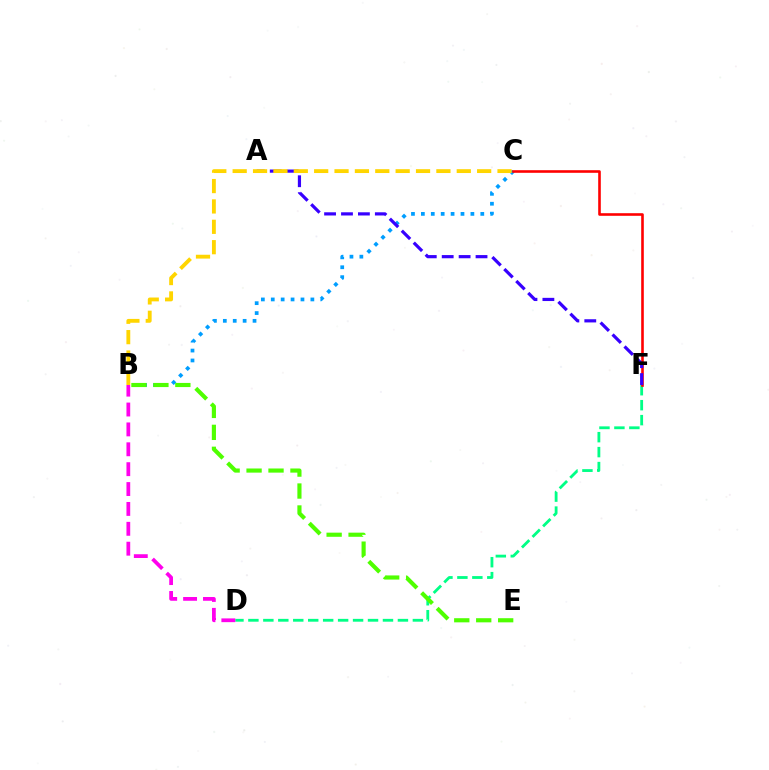{('B', 'C'): [{'color': '#009eff', 'line_style': 'dotted', 'thickness': 2.69}, {'color': '#ffd500', 'line_style': 'dashed', 'thickness': 2.77}], ('D', 'F'): [{'color': '#00ff86', 'line_style': 'dashed', 'thickness': 2.03}], ('C', 'F'): [{'color': '#ff0000', 'line_style': 'solid', 'thickness': 1.88}], ('B', 'E'): [{'color': '#4fff00', 'line_style': 'dashed', 'thickness': 2.98}], ('B', 'D'): [{'color': '#ff00ed', 'line_style': 'dashed', 'thickness': 2.7}], ('A', 'F'): [{'color': '#3700ff', 'line_style': 'dashed', 'thickness': 2.3}]}